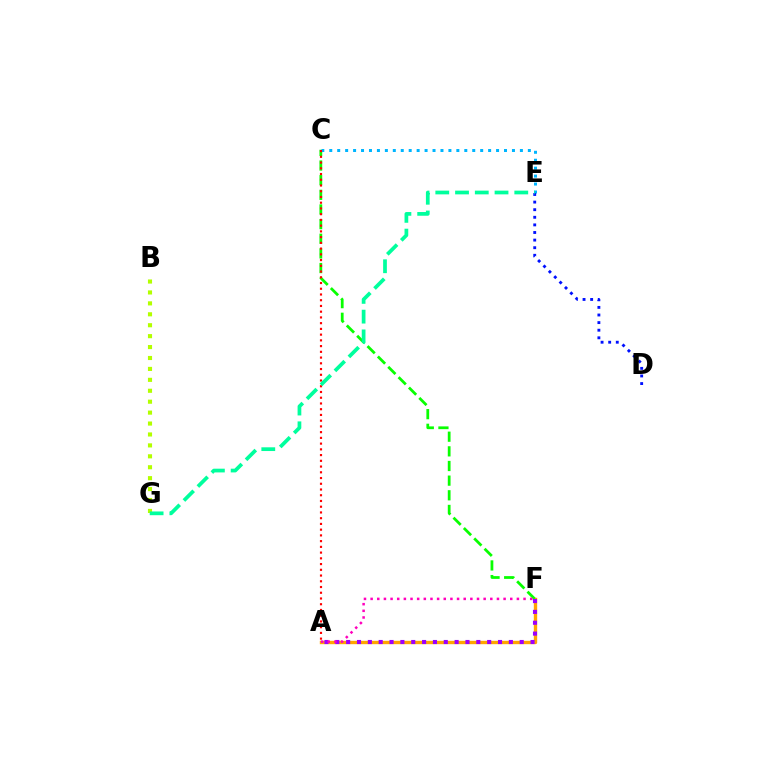{('B', 'G'): [{'color': '#b3ff00', 'line_style': 'dotted', 'thickness': 2.97}], ('A', 'F'): [{'color': '#ffa500', 'line_style': 'solid', 'thickness': 2.42}, {'color': '#9b00ff', 'line_style': 'dotted', 'thickness': 2.95}, {'color': '#ff00bd', 'line_style': 'dotted', 'thickness': 1.81}], ('C', 'F'): [{'color': '#08ff00', 'line_style': 'dashed', 'thickness': 1.99}], ('C', 'E'): [{'color': '#00b5ff', 'line_style': 'dotted', 'thickness': 2.16}], ('A', 'C'): [{'color': '#ff0000', 'line_style': 'dotted', 'thickness': 1.56}], ('D', 'E'): [{'color': '#0010ff', 'line_style': 'dotted', 'thickness': 2.07}], ('E', 'G'): [{'color': '#00ff9d', 'line_style': 'dashed', 'thickness': 2.68}]}